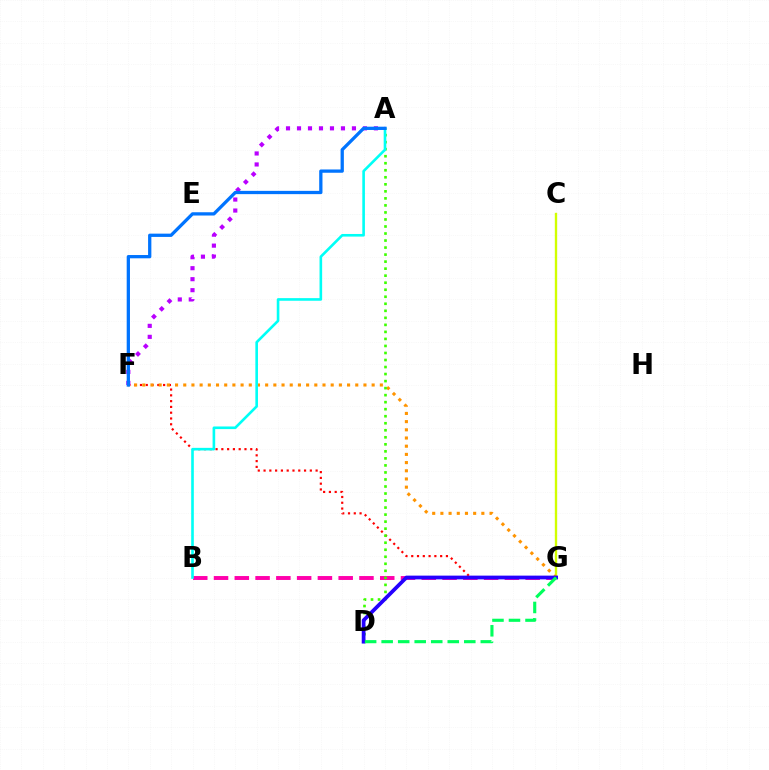{('B', 'G'): [{'color': '#ff00ac', 'line_style': 'dashed', 'thickness': 2.82}], ('F', 'G'): [{'color': '#ff0000', 'line_style': 'dotted', 'thickness': 1.57}, {'color': '#ff9400', 'line_style': 'dotted', 'thickness': 2.23}], ('C', 'G'): [{'color': '#d1ff00', 'line_style': 'solid', 'thickness': 1.7}], ('A', 'F'): [{'color': '#b900ff', 'line_style': 'dotted', 'thickness': 2.99}, {'color': '#0074ff', 'line_style': 'solid', 'thickness': 2.36}], ('A', 'D'): [{'color': '#3dff00', 'line_style': 'dotted', 'thickness': 1.91}], ('D', 'G'): [{'color': '#2500ff', 'line_style': 'solid', 'thickness': 2.7}, {'color': '#00ff5c', 'line_style': 'dashed', 'thickness': 2.24}], ('A', 'B'): [{'color': '#00fff6', 'line_style': 'solid', 'thickness': 1.89}]}